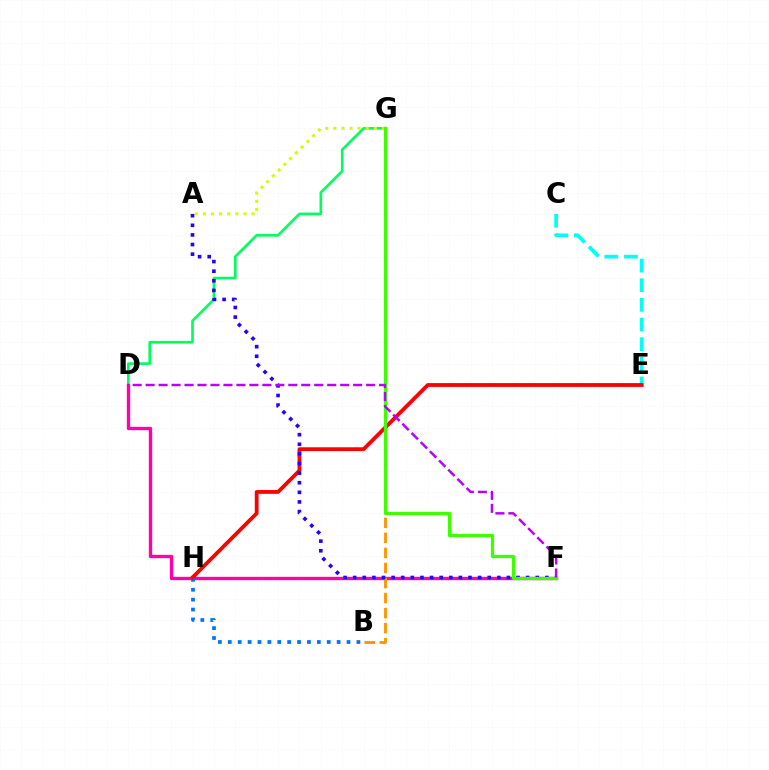{('D', 'G'): [{'color': '#00ff5c', 'line_style': 'solid', 'thickness': 1.9}], ('C', 'E'): [{'color': '#00fff6', 'line_style': 'dashed', 'thickness': 2.67}], ('D', 'F'): [{'color': '#ff00ac', 'line_style': 'solid', 'thickness': 2.41}, {'color': '#b900ff', 'line_style': 'dashed', 'thickness': 1.76}], ('B', 'H'): [{'color': '#0074ff', 'line_style': 'dotted', 'thickness': 2.69}], ('E', 'H'): [{'color': '#ff0000', 'line_style': 'solid', 'thickness': 2.73}], ('A', 'G'): [{'color': '#d1ff00', 'line_style': 'dotted', 'thickness': 2.2}], ('B', 'G'): [{'color': '#ff9400', 'line_style': 'dashed', 'thickness': 2.04}], ('A', 'F'): [{'color': '#2500ff', 'line_style': 'dotted', 'thickness': 2.61}], ('F', 'G'): [{'color': '#3dff00', 'line_style': 'solid', 'thickness': 2.35}]}